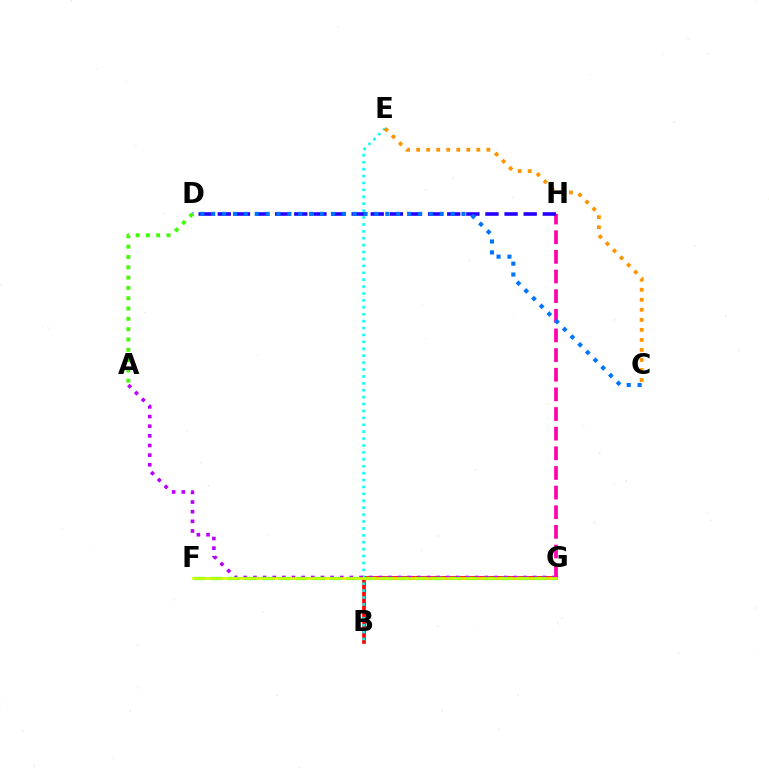{('B', 'G'): [{'color': '#ff0000', 'line_style': 'solid', 'thickness': 2.63}], ('B', 'E'): [{'color': '#00fff6', 'line_style': 'dotted', 'thickness': 1.88}], ('A', 'G'): [{'color': '#b900ff', 'line_style': 'dotted', 'thickness': 2.62}], ('F', 'G'): [{'color': '#00ff5c', 'line_style': 'dashed', 'thickness': 2.31}, {'color': '#d1ff00', 'line_style': 'solid', 'thickness': 1.87}], ('G', 'H'): [{'color': '#ff00ac', 'line_style': 'dashed', 'thickness': 2.67}], ('C', 'E'): [{'color': '#ff9400', 'line_style': 'dotted', 'thickness': 2.73}], ('D', 'H'): [{'color': '#2500ff', 'line_style': 'dashed', 'thickness': 2.6}], ('C', 'D'): [{'color': '#0074ff', 'line_style': 'dotted', 'thickness': 2.96}], ('A', 'D'): [{'color': '#3dff00', 'line_style': 'dotted', 'thickness': 2.8}]}